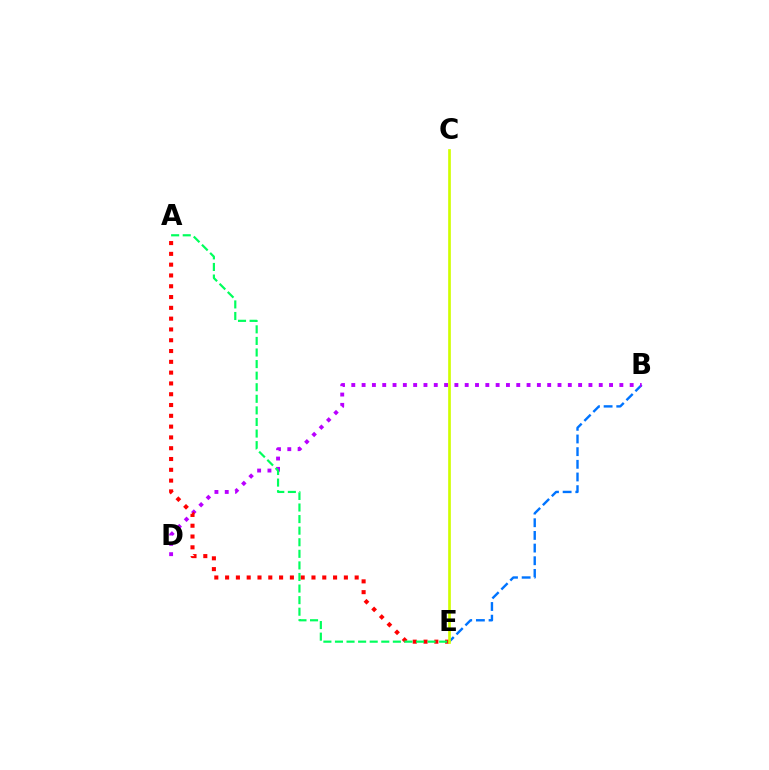{('B', 'E'): [{'color': '#0074ff', 'line_style': 'dashed', 'thickness': 1.72}], ('B', 'D'): [{'color': '#b900ff', 'line_style': 'dotted', 'thickness': 2.8}], ('A', 'E'): [{'color': '#ff0000', 'line_style': 'dotted', 'thickness': 2.93}, {'color': '#00ff5c', 'line_style': 'dashed', 'thickness': 1.57}], ('C', 'E'): [{'color': '#d1ff00', 'line_style': 'solid', 'thickness': 1.92}]}